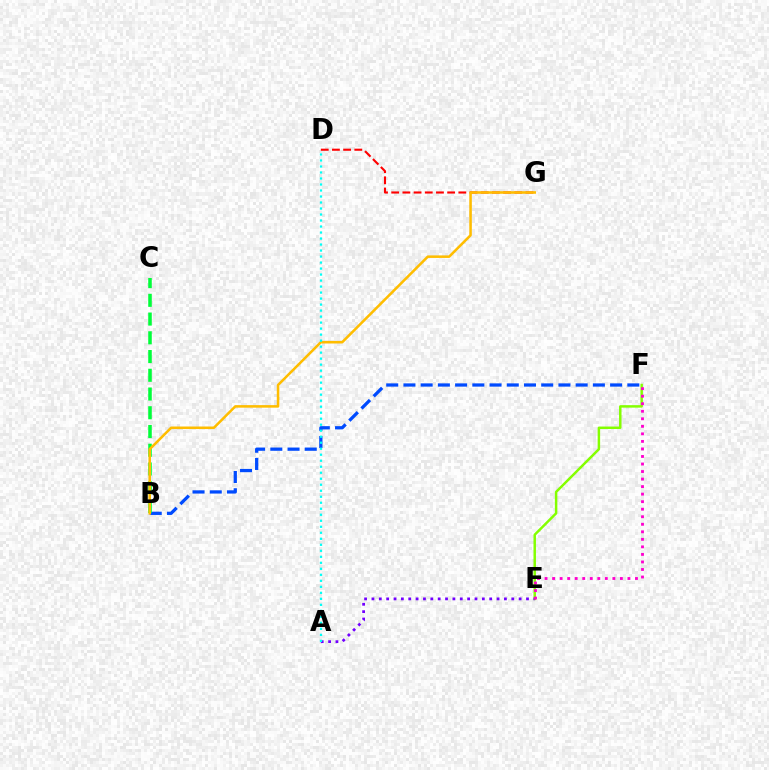{('E', 'F'): [{'color': '#84ff00', 'line_style': 'solid', 'thickness': 1.78}, {'color': '#ff00cf', 'line_style': 'dotted', 'thickness': 2.05}], ('B', 'F'): [{'color': '#004bff', 'line_style': 'dashed', 'thickness': 2.34}], ('B', 'C'): [{'color': '#00ff39', 'line_style': 'dashed', 'thickness': 2.55}], ('A', 'E'): [{'color': '#7200ff', 'line_style': 'dotted', 'thickness': 2.0}], ('D', 'G'): [{'color': '#ff0000', 'line_style': 'dashed', 'thickness': 1.52}], ('B', 'G'): [{'color': '#ffbd00', 'line_style': 'solid', 'thickness': 1.83}], ('A', 'D'): [{'color': '#00fff6', 'line_style': 'dotted', 'thickness': 1.63}]}